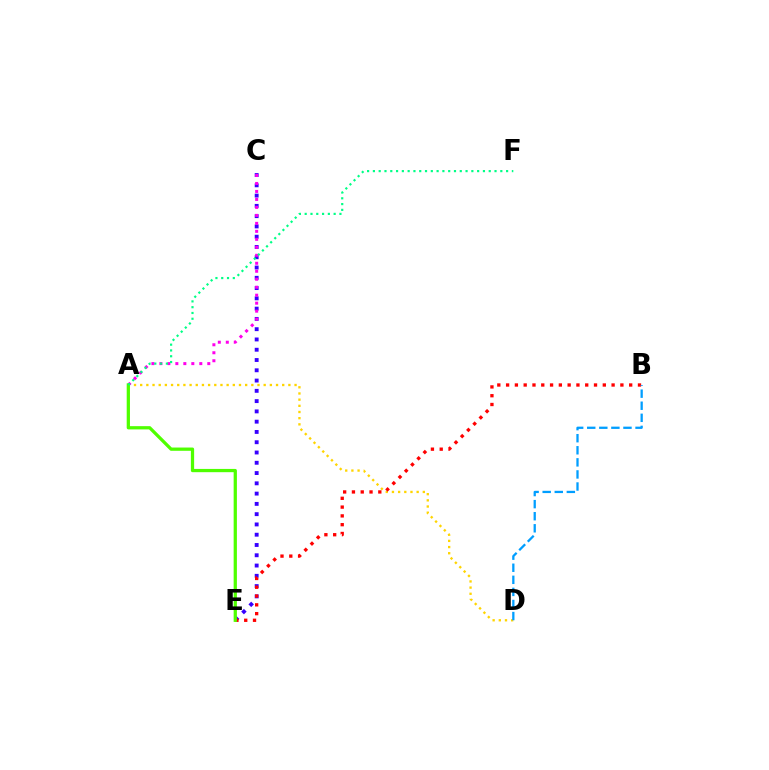{('C', 'E'): [{'color': '#3700ff', 'line_style': 'dotted', 'thickness': 2.79}], ('A', 'C'): [{'color': '#ff00ed', 'line_style': 'dotted', 'thickness': 2.17}], ('A', 'D'): [{'color': '#ffd500', 'line_style': 'dotted', 'thickness': 1.68}], ('B', 'E'): [{'color': '#ff0000', 'line_style': 'dotted', 'thickness': 2.39}], ('A', 'E'): [{'color': '#4fff00', 'line_style': 'solid', 'thickness': 2.35}], ('A', 'F'): [{'color': '#00ff86', 'line_style': 'dotted', 'thickness': 1.57}], ('B', 'D'): [{'color': '#009eff', 'line_style': 'dashed', 'thickness': 1.64}]}